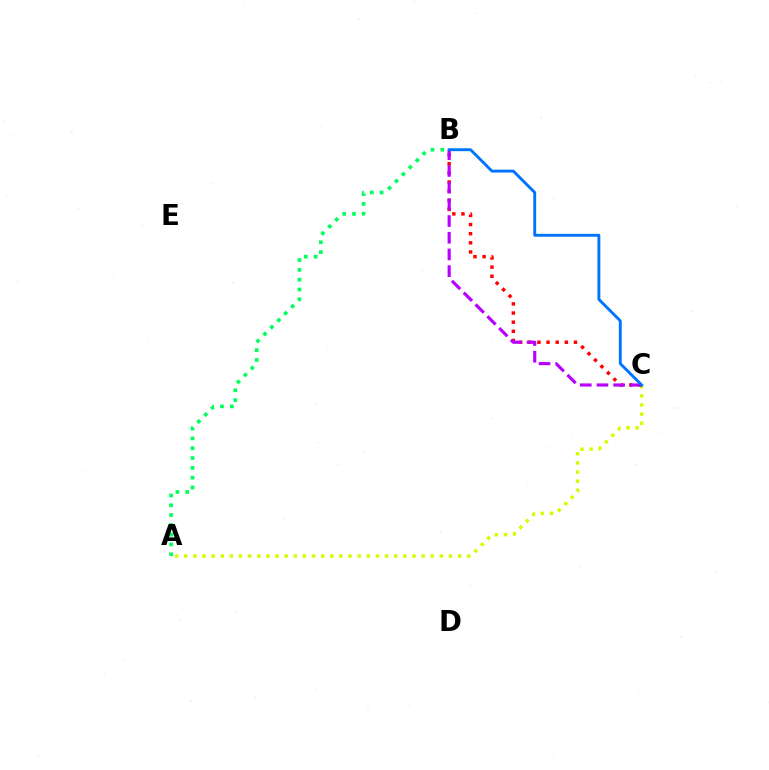{('A', 'C'): [{'color': '#d1ff00', 'line_style': 'dotted', 'thickness': 2.48}], ('B', 'C'): [{'color': '#ff0000', 'line_style': 'dotted', 'thickness': 2.48}, {'color': '#b900ff', 'line_style': 'dashed', 'thickness': 2.27}, {'color': '#0074ff', 'line_style': 'solid', 'thickness': 2.08}], ('A', 'B'): [{'color': '#00ff5c', 'line_style': 'dotted', 'thickness': 2.66}]}